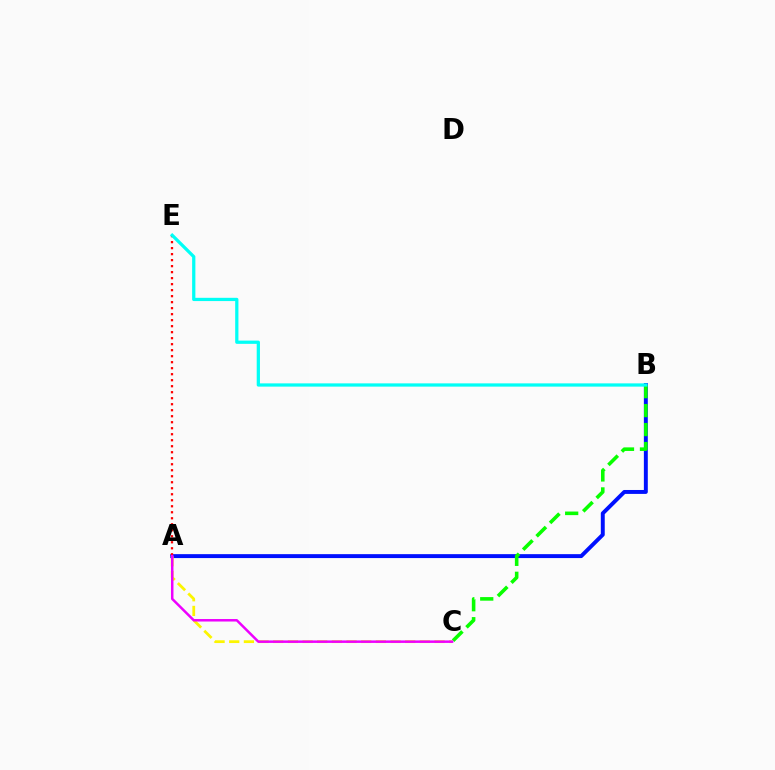{('A', 'B'): [{'color': '#0010ff', 'line_style': 'solid', 'thickness': 2.83}], ('A', 'C'): [{'color': '#fcf500', 'line_style': 'dashed', 'thickness': 1.99}, {'color': '#ee00ff', 'line_style': 'solid', 'thickness': 1.8}], ('B', 'C'): [{'color': '#08ff00', 'line_style': 'dashed', 'thickness': 2.58}], ('A', 'E'): [{'color': '#ff0000', 'line_style': 'dotted', 'thickness': 1.63}], ('B', 'E'): [{'color': '#00fff6', 'line_style': 'solid', 'thickness': 2.34}]}